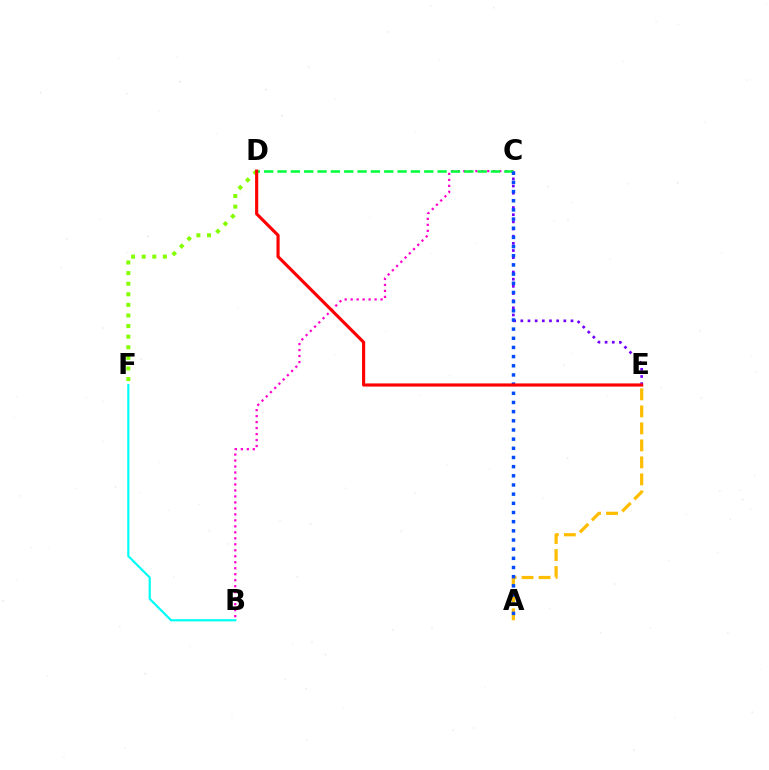{('D', 'F'): [{'color': '#84ff00', 'line_style': 'dotted', 'thickness': 2.88}], ('A', 'E'): [{'color': '#ffbd00', 'line_style': 'dashed', 'thickness': 2.31}], ('B', 'C'): [{'color': '#ff00cf', 'line_style': 'dotted', 'thickness': 1.63}], ('C', 'E'): [{'color': '#7200ff', 'line_style': 'dotted', 'thickness': 1.95}], ('C', 'D'): [{'color': '#00ff39', 'line_style': 'dashed', 'thickness': 1.81}], ('A', 'C'): [{'color': '#004bff', 'line_style': 'dotted', 'thickness': 2.49}], ('D', 'E'): [{'color': '#ff0000', 'line_style': 'solid', 'thickness': 2.26}], ('B', 'F'): [{'color': '#00fff6', 'line_style': 'solid', 'thickness': 1.58}]}